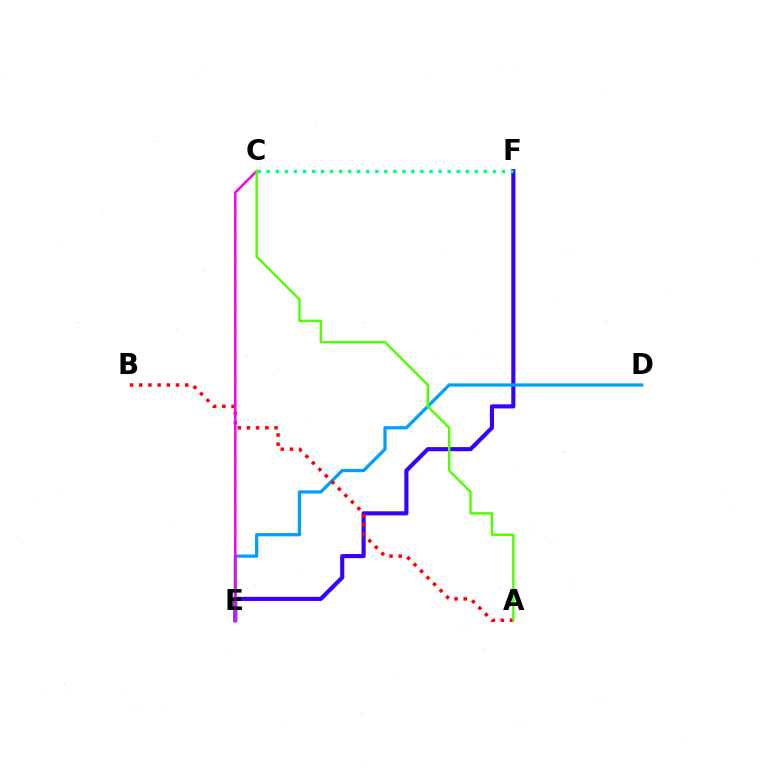{('C', 'E'): [{'color': '#ffd500', 'line_style': 'dashed', 'thickness': 1.6}, {'color': '#ff00ed', 'line_style': 'solid', 'thickness': 1.8}], ('E', 'F'): [{'color': '#3700ff', 'line_style': 'solid', 'thickness': 2.96}], ('D', 'E'): [{'color': '#009eff', 'line_style': 'solid', 'thickness': 2.34}], ('A', 'B'): [{'color': '#ff0000', 'line_style': 'dotted', 'thickness': 2.5}], ('C', 'F'): [{'color': '#00ff86', 'line_style': 'dotted', 'thickness': 2.46}], ('A', 'C'): [{'color': '#4fff00', 'line_style': 'solid', 'thickness': 1.74}]}